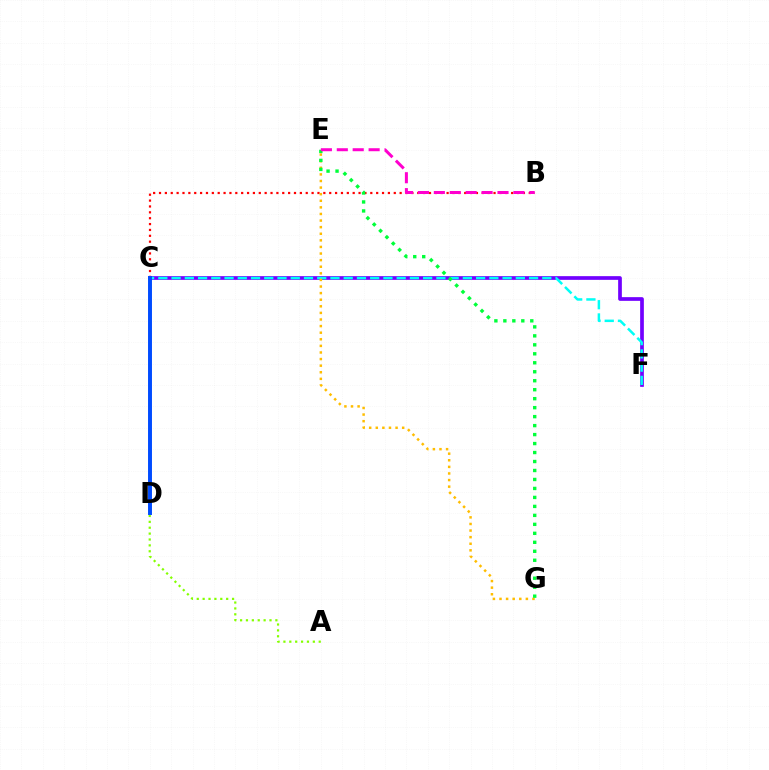{('C', 'F'): [{'color': '#7200ff', 'line_style': 'solid', 'thickness': 2.67}, {'color': '#00fff6', 'line_style': 'dashed', 'thickness': 1.8}], ('B', 'C'): [{'color': '#ff0000', 'line_style': 'dotted', 'thickness': 1.59}], ('A', 'D'): [{'color': '#84ff00', 'line_style': 'dotted', 'thickness': 1.6}], ('E', 'G'): [{'color': '#ffbd00', 'line_style': 'dotted', 'thickness': 1.79}, {'color': '#00ff39', 'line_style': 'dotted', 'thickness': 2.44}], ('B', 'E'): [{'color': '#ff00cf', 'line_style': 'dashed', 'thickness': 2.16}], ('C', 'D'): [{'color': '#004bff', 'line_style': 'solid', 'thickness': 2.83}]}